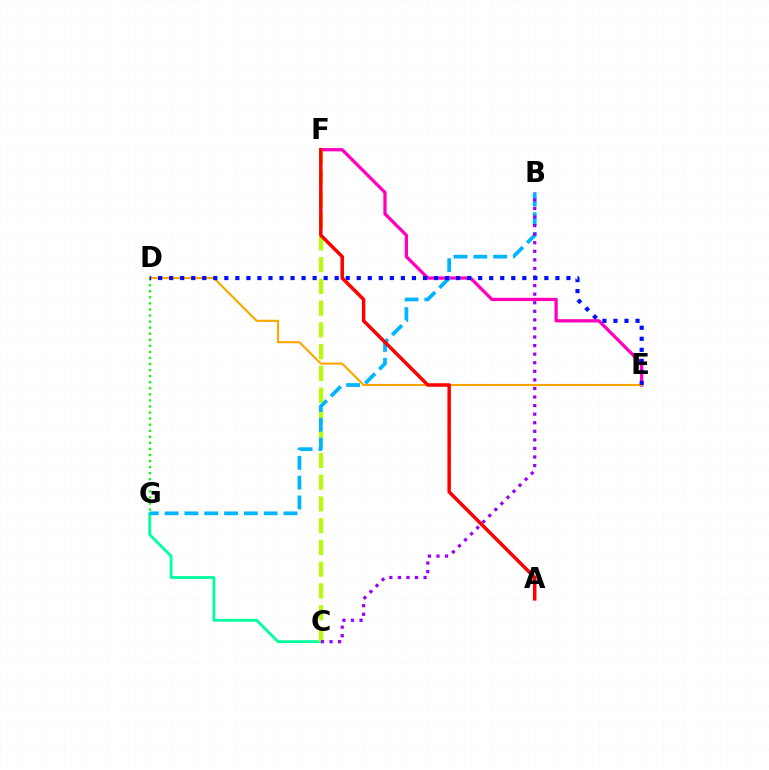{('C', 'G'): [{'color': '#00ff9d', 'line_style': 'solid', 'thickness': 2.03}], ('E', 'F'): [{'color': '#ff00bd', 'line_style': 'solid', 'thickness': 2.36}], ('C', 'F'): [{'color': '#b3ff00', 'line_style': 'dashed', 'thickness': 2.95}], ('B', 'G'): [{'color': '#00b5ff', 'line_style': 'dashed', 'thickness': 2.69}], ('D', 'G'): [{'color': '#08ff00', 'line_style': 'dotted', 'thickness': 1.65}], ('B', 'C'): [{'color': '#9b00ff', 'line_style': 'dotted', 'thickness': 2.33}], ('D', 'E'): [{'color': '#ffa500', 'line_style': 'solid', 'thickness': 1.52}, {'color': '#0010ff', 'line_style': 'dotted', 'thickness': 3.0}], ('A', 'F'): [{'color': '#ff0000', 'line_style': 'solid', 'thickness': 2.52}]}